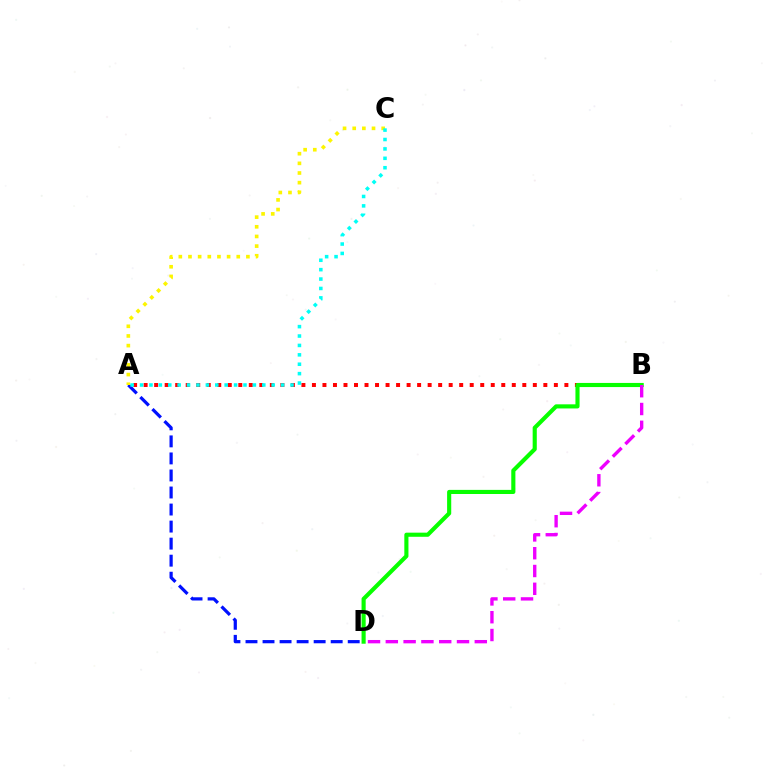{('A', 'B'): [{'color': '#ff0000', 'line_style': 'dotted', 'thickness': 2.86}], ('B', 'D'): [{'color': '#08ff00', 'line_style': 'solid', 'thickness': 2.97}, {'color': '#ee00ff', 'line_style': 'dashed', 'thickness': 2.42}], ('A', 'D'): [{'color': '#0010ff', 'line_style': 'dashed', 'thickness': 2.31}], ('A', 'C'): [{'color': '#fcf500', 'line_style': 'dotted', 'thickness': 2.62}, {'color': '#00fff6', 'line_style': 'dotted', 'thickness': 2.55}]}